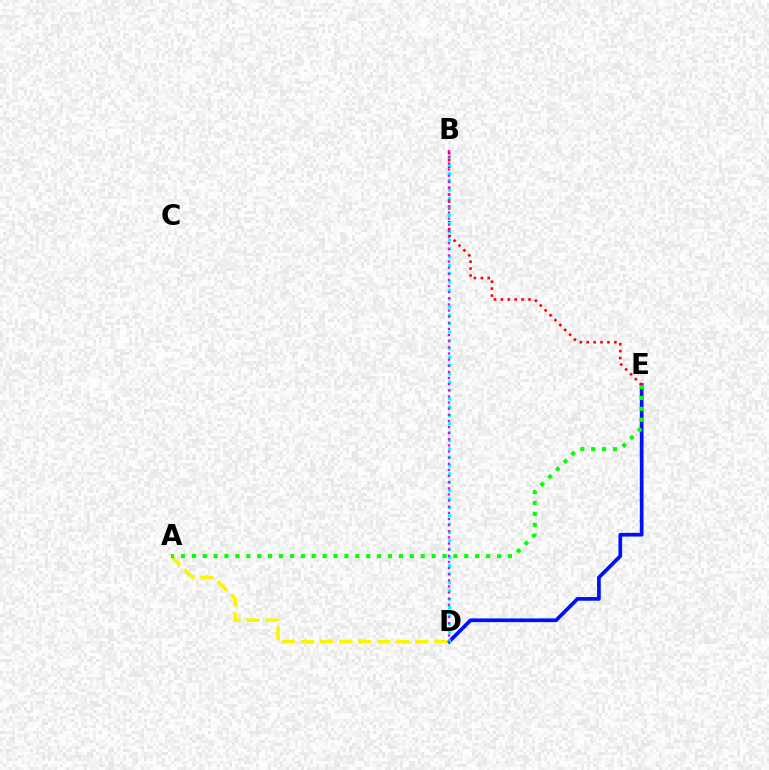{('D', 'E'): [{'color': '#0010ff', 'line_style': 'solid', 'thickness': 2.67}], ('A', 'D'): [{'color': '#fcf500', 'line_style': 'dashed', 'thickness': 2.59}], ('A', 'E'): [{'color': '#08ff00', 'line_style': 'dotted', 'thickness': 2.96}], ('B', 'E'): [{'color': '#ff0000', 'line_style': 'dotted', 'thickness': 1.88}], ('B', 'D'): [{'color': '#00fff6', 'line_style': 'dotted', 'thickness': 2.27}, {'color': '#ee00ff', 'line_style': 'dotted', 'thickness': 1.67}]}